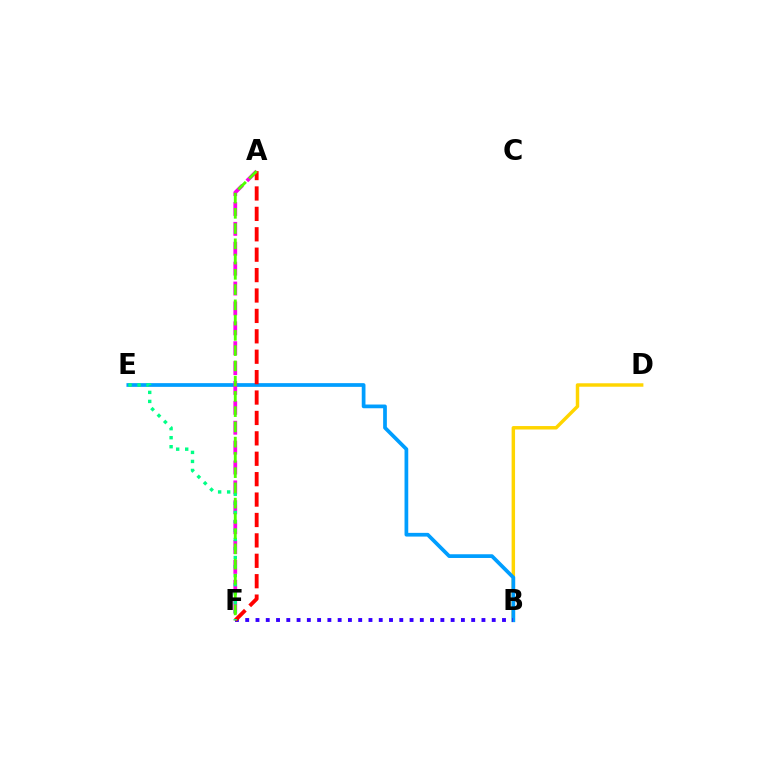{('B', 'D'): [{'color': '#ffd500', 'line_style': 'solid', 'thickness': 2.49}], ('B', 'E'): [{'color': '#009eff', 'line_style': 'solid', 'thickness': 2.68}], ('A', 'F'): [{'color': '#ff00ed', 'line_style': 'dashed', 'thickness': 2.7}, {'color': '#ff0000', 'line_style': 'dashed', 'thickness': 2.77}, {'color': '#4fff00', 'line_style': 'dashed', 'thickness': 2.07}], ('B', 'F'): [{'color': '#3700ff', 'line_style': 'dotted', 'thickness': 2.79}], ('E', 'F'): [{'color': '#00ff86', 'line_style': 'dotted', 'thickness': 2.45}]}